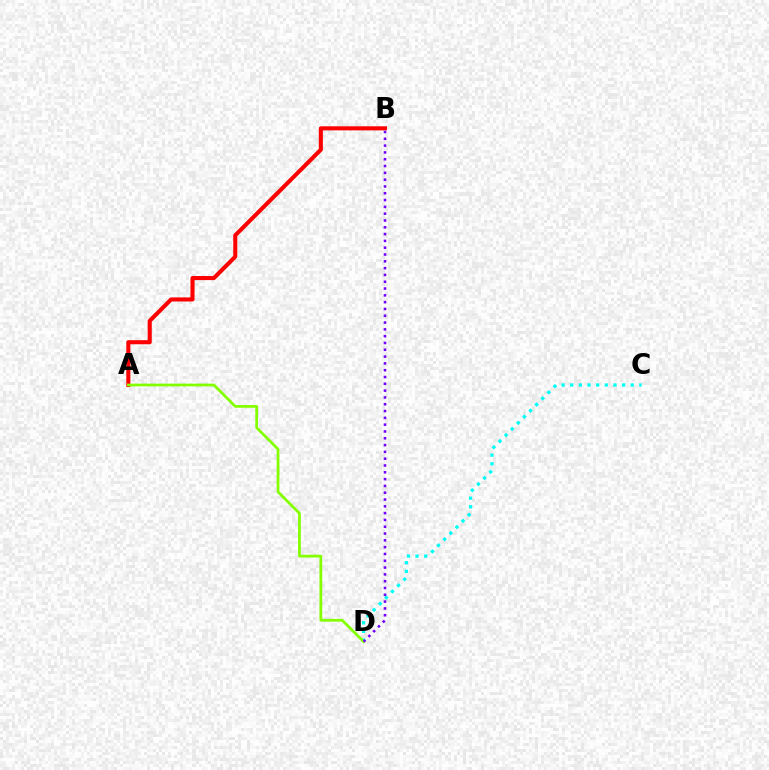{('C', 'D'): [{'color': '#00fff6', 'line_style': 'dotted', 'thickness': 2.35}], ('A', 'B'): [{'color': '#ff0000', 'line_style': 'solid', 'thickness': 2.94}], ('A', 'D'): [{'color': '#84ff00', 'line_style': 'solid', 'thickness': 1.98}], ('B', 'D'): [{'color': '#7200ff', 'line_style': 'dotted', 'thickness': 1.85}]}